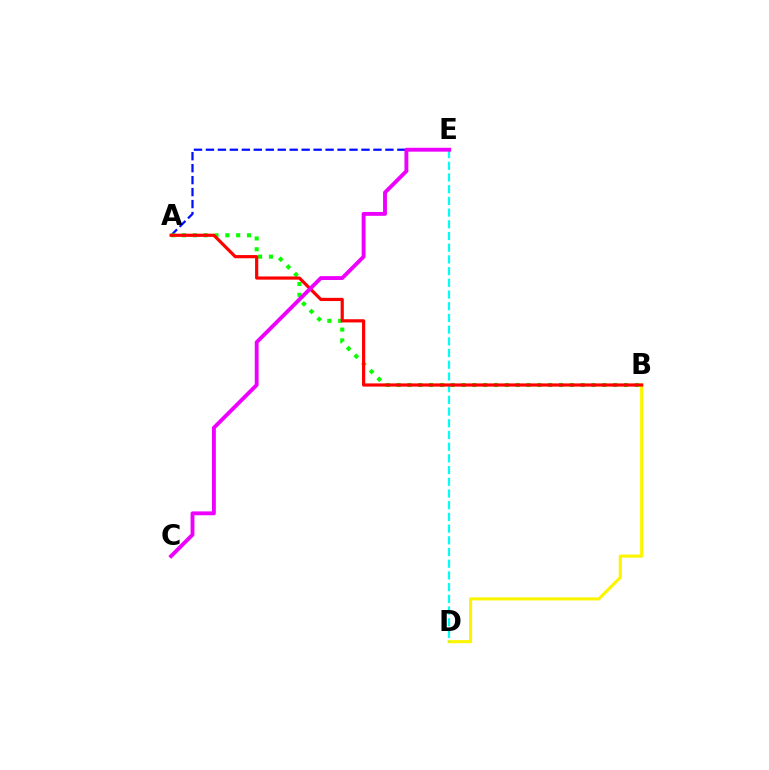{('A', 'E'): [{'color': '#0010ff', 'line_style': 'dashed', 'thickness': 1.63}], ('B', 'D'): [{'color': '#fcf500', 'line_style': 'solid', 'thickness': 2.24}], ('A', 'B'): [{'color': '#08ff00', 'line_style': 'dotted', 'thickness': 2.94}, {'color': '#ff0000', 'line_style': 'solid', 'thickness': 2.3}], ('D', 'E'): [{'color': '#00fff6', 'line_style': 'dashed', 'thickness': 1.59}], ('C', 'E'): [{'color': '#ee00ff', 'line_style': 'solid', 'thickness': 2.79}]}